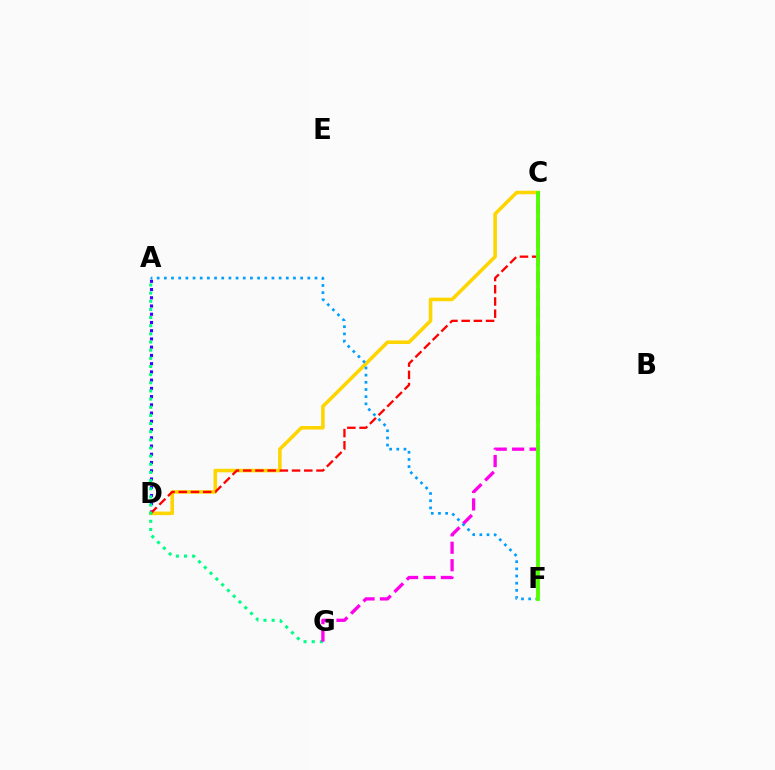{('A', 'D'): [{'color': '#3700ff', 'line_style': 'dotted', 'thickness': 2.24}], ('C', 'D'): [{'color': '#ffd500', 'line_style': 'solid', 'thickness': 2.56}, {'color': '#ff0000', 'line_style': 'dashed', 'thickness': 1.66}], ('A', 'G'): [{'color': '#00ff86', 'line_style': 'dotted', 'thickness': 2.21}], ('C', 'G'): [{'color': '#ff00ed', 'line_style': 'dashed', 'thickness': 2.37}], ('A', 'F'): [{'color': '#009eff', 'line_style': 'dotted', 'thickness': 1.95}], ('C', 'F'): [{'color': '#4fff00', 'line_style': 'solid', 'thickness': 2.77}]}